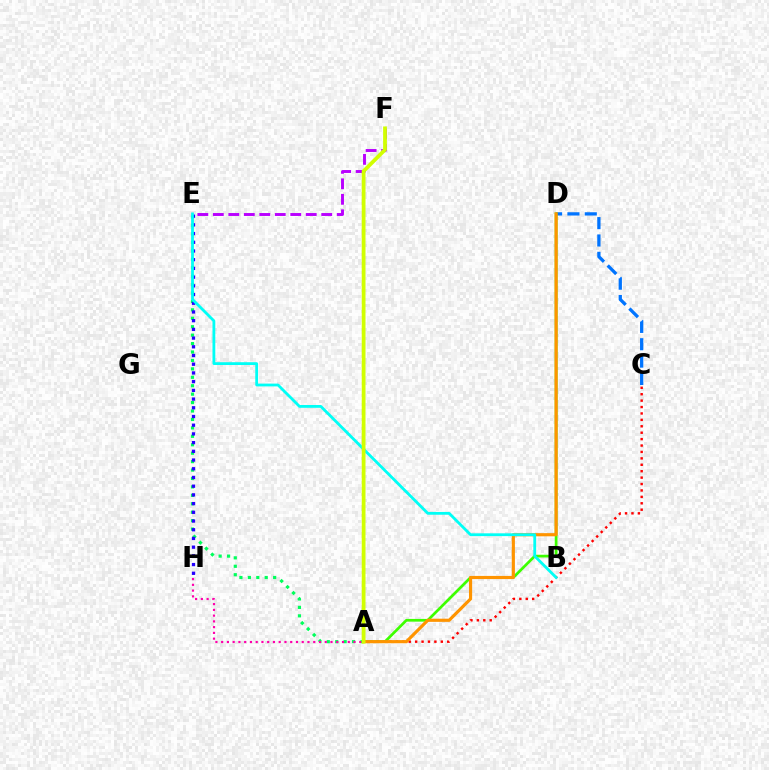{('C', 'D'): [{'color': '#0074ff', 'line_style': 'dashed', 'thickness': 2.36}], ('A', 'C'): [{'color': '#ff0000', 'line_style': 'dotted', 'thickness': 1.74}], ('A', 'E'): [{'color': '#00ff5c', 'line_style': 'dotted', 'thickness': 2.29}], ('E', 'F'): [{'color': '#b900ff', 'line_style': 'dashed', 'thickness': 2.1}], ('A', 'H'): [{'color': '#ff00ac', 'line_style': 'dotted', 'thickness': 1.56}], ('E', 'H'): [{'color': '#2500ff', 'line_style': 'dotted', 'thickness': 2.37}], ('A', 'D'): [{'color': '#3dff00', 'line_style': 'solid', 'thickness': 1.96}, {'color': '#ff9400', 'line_style': 'solid', 'thickness': 2.27}], ('B', 'E'): [{'color': '#00fff6', 'line_style': 'solid', 'thickness': 2.02}], ('A', 'F'): [{'color': '#d1ff00', 'line_style': 'solid', 'thickness': 2.71}]}